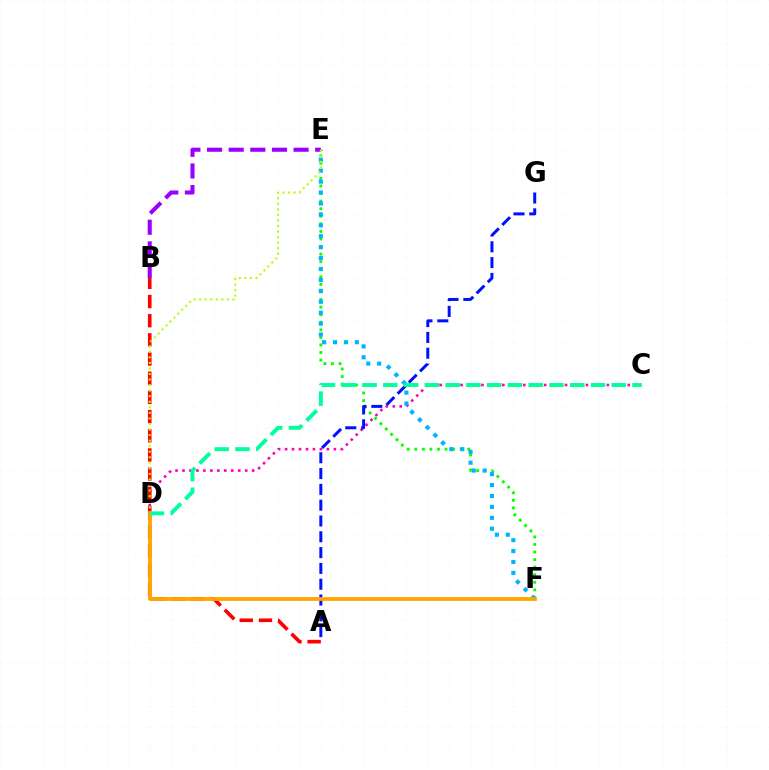{('C', 'D'): [{'color': '#ff00bd', 'line_style': 'dotted', 'thickness': 1.89}, {'color': '#00ff9d', 'line_style': 'dashed', 'thickness': 2.82}], ('E', 'F'): [{'color': '#08ff00', 'line_style': 'dotted', 'thickness': 2.06}, {'color': '#00b5ff', 'line_style': 'dotted', 'thickness': 2.97}], ('A', 'B'): [{'color': '#ff0000', 'line_style': 'dashed', 'thickness': 2.61}], ('B', 'E'): [{'color': '#9b00ff', 'line_style': 'dashed', 'thickness': 2.94}], ('A', 'G'): [{'color': '#0010ff', 'line_style': 'dashed', 'thickness': 2.15}], ('D', 'E'): [{'color': '#b3ff00', 'line_style': 'dotted', 'thickness': 1.51}], ('D', 'F'): [{'color': '#ffa500', 'line_style': 'solid', 'thickness': 2.73}]}